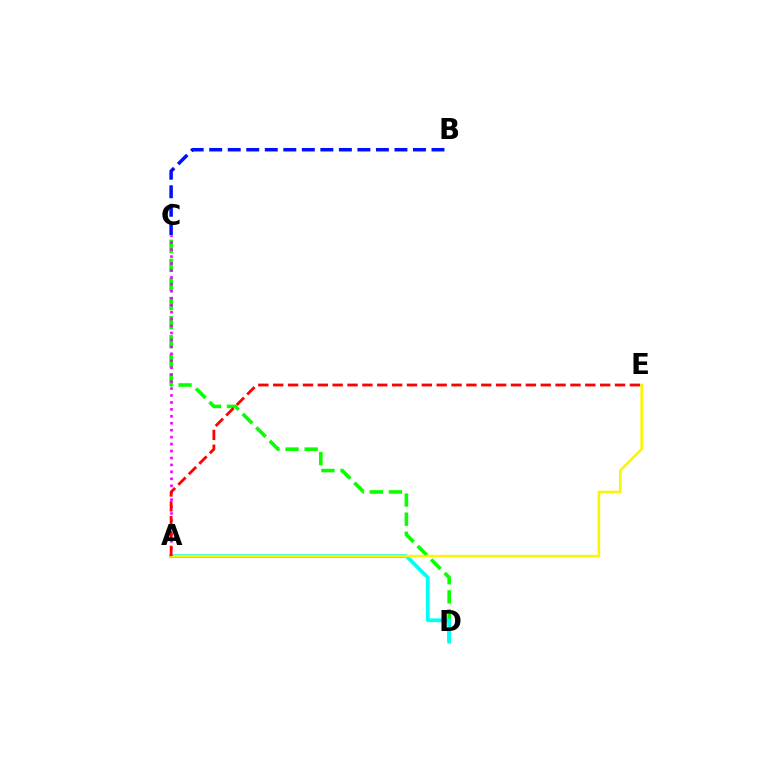{('C', 'D'): [{'color': '#08ff00', 'line_style': 'dashed', 'thickness': 2.59}], ('B', 'C'): [{'color': '#0010ff', 'line_style': 'dashed', 'thickness': 2.52}], ('A', 'C'): [{'color': '#ee00ff', 'line_style': 'dotted', 'thickness': 1.89}], ('A', 'D'): [{'color': '#00fff6', 'line_style': 'solid', 'thickness': 2.71}], ('A', 'E'): [{'color': '#fcf500', 'line_style': 'solid', 'thickness': 1.84}, {'color': '#ff0000', 'line_style': 'dashed', 'thickness': 2.02}]}